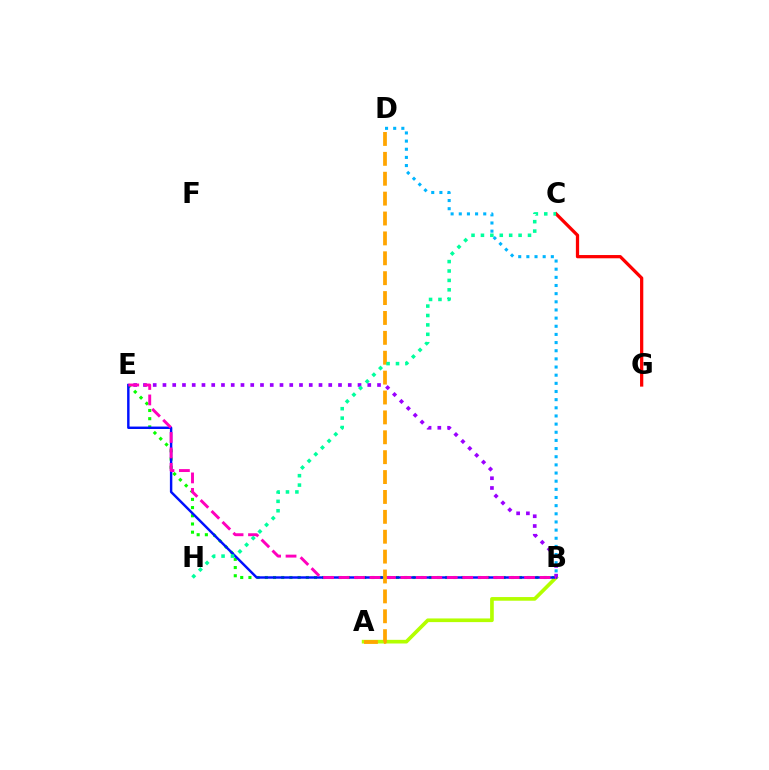{('B', 'E'): [{'color': '#08ff00', 'line_style': 'dotted', 'thickness': 2.23}, {'color': '#0010ff', 'line_style': 'solid', 'thickness': 1.76}, {'color': '#9b00ff', 'line_style': 'dotted', 'thickness': 2.65}, {'color': '#ff00bd', 'line_style': 'dashed', 'thickness': 2.1}], ('A', 'B'): [{'color': '#b3ff00', 'line_style': 'solid', 'thickness': 2.64}], ('C', 'G'): [{'color': '#ff0000', 'line_style': 'solid', 'thickness': 2.34}], ('B', 'D'): [{'color': '#00b5ff', 'line_style': 'dotted', 'thickness': 2.22}], ('A', 'D'): [{'color': '#ffa500', 'line_style': 'dashed', 'thickness': 2.7}], ('C', 'H'): [{'color': '#00ff9d', 'line_style': 'dotted', 'thickness': 2.56}]}